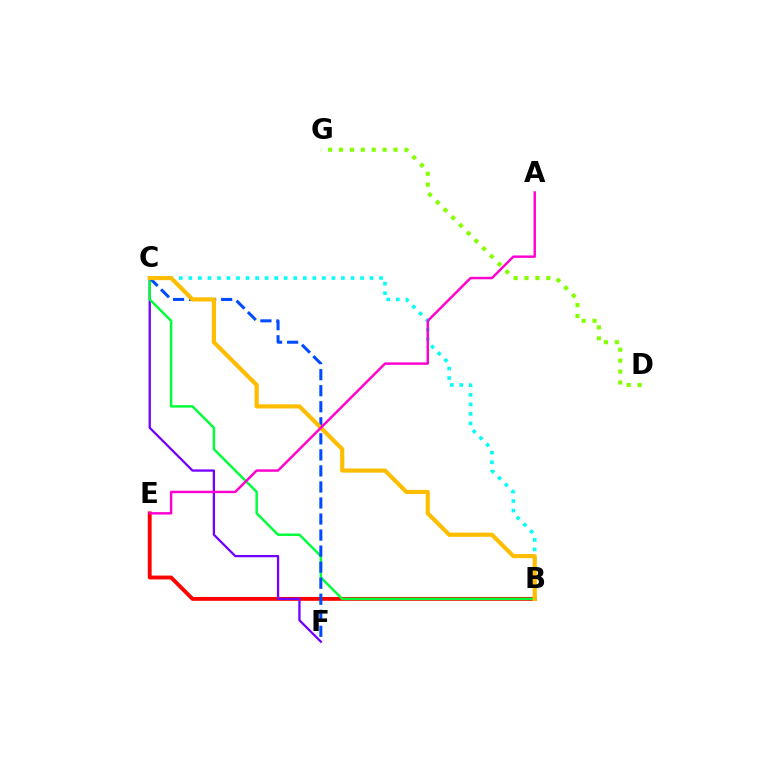{('B', 'E'): [{'color': '#ff0000', 'line_style': 'solid', 'thickness': 2.78}], ('B', 'C'): [{'color': '#00fff6', 'line_style': 'dotted', 'thickness': 2.59}, {'color': '#00ff39', 'line_style': 'solid', 'thickness': 1.77}, {'color': '#ffbd00', 'line_style': 'solid', 'thickness': 3.0}], ('C', 'F'): [{'color': '#7200ff', 'line_style': 'solid', 'thickness': 1.65}, {'color': '#004bff', 'line_style': 'dashed', 'thickness': 2.18}], ('D', 'G'): [{'color': '#84ff00', 'line_style': 'dotted', 'thickness': 2.97}], ('A', 'E'): [{'color': '#ff00cf', 'line_style': 'solid', 'thickness': 1.76}]}